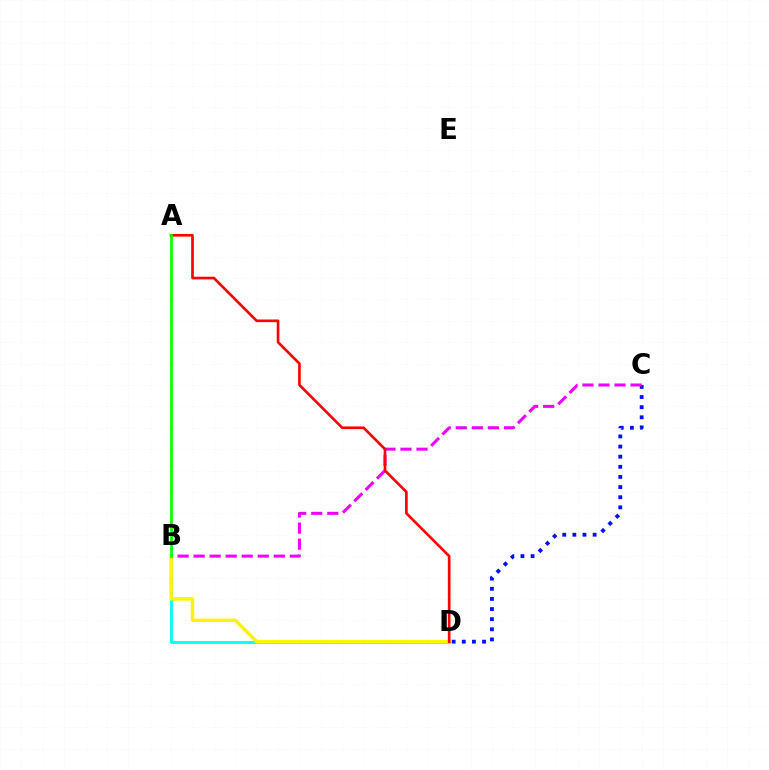{('B', 'D'): [{'color': '#00fff6', 'line_style': 'solid', 'thickness': 2.01}, {'color': '#fcf500', 'line_style': 'solid', 'thickness': 2.48}], ('C', 'D'): [{'color': '#0010ff', 'line_style': 'dotted', 'thickness': 2.75}], ('B', 'C'): [{'color': '#ee00ff', 'line_style': 'dashed', 'thickness': 2.18}], ('A', 'D'): [{'color': '#ff0000', 'line_style': 'solid', 'thickness': 1.91}], ('A', 'B'): [{'color': '#08ff00', 'line_style': 'solid', 'thickness': 1.93}]}